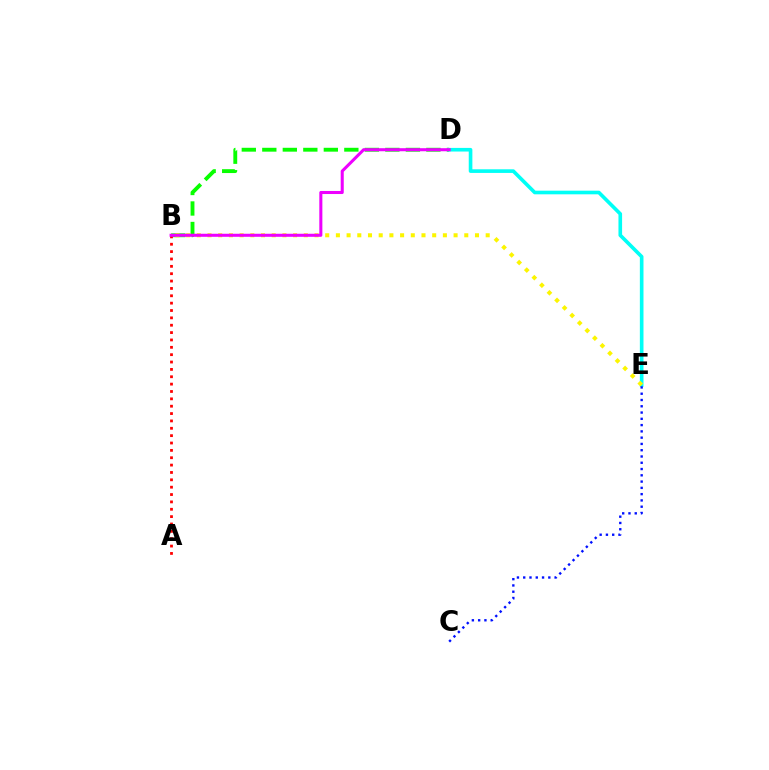{('B', 'D'): [{'color': '#08ff00', 'line_style': 'dashed', 'thickness': 2.79}, {'color': '#ee00ff', 'line_style': 'solid', 'thickness': 2.2}], ('D', 'E'): [{'color': '#00fff6', 'line_style': 'solid', 'thickness': 2.62}], ('B', 'E'): [{'color': '#fcf500', 'line_style': 'dotted', 'thickness': 2.91}], ('A', 'B'): [{'color': '#ff0000', 'line_style': 'dotted', 'thickness': 2.0}], ('C', 'E'): [{'color': '#0010ff', 'line_style': 'dotted', 'thickness': 1.71}]}